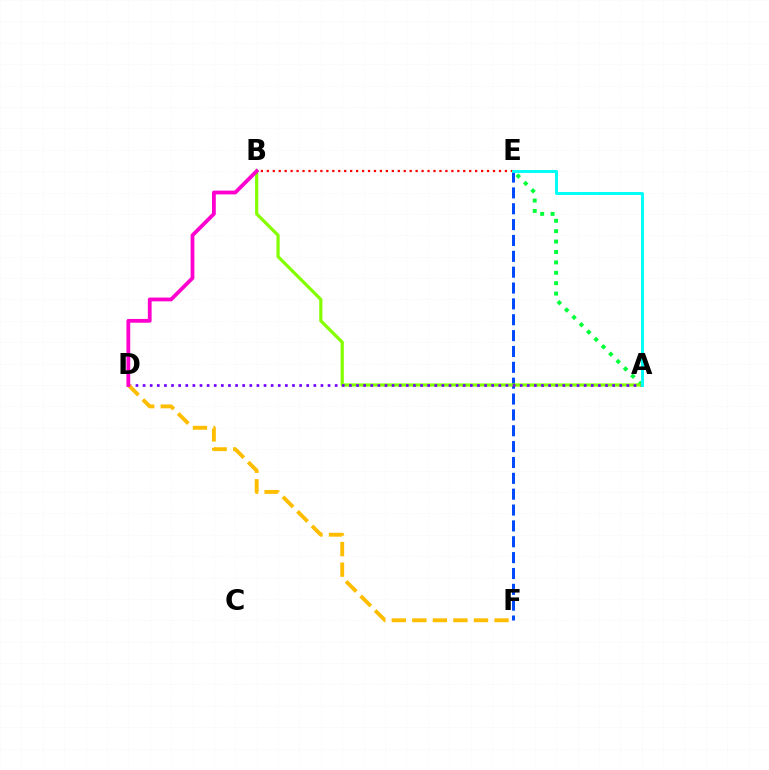{('A', 'E'): [{'color': '#00ff39', 'line_style': 'dotted', 'thickness': 2.83}, {'color': '#00fff6', 'line_style': 'solid', 'thickness': 2.12}], ('E', 'F'): [{'color': '#004bff', 'line_style': 'dashed', 'thickness': 2.15}], ('A', 'B'): [{'color': '#84ff00', 'line_style': 'solid', 'thickness': 2.31}], ('A', 'D'): [{'color': '#7200ff', 'line_style': 'dotted', 'thickness': 1.93}], ('B', 'E'): [{'color': '#ff0000', 'line_style': 'dotted', 'thickness': 1.62}], ('D', 'F'): [{'color': '#ffbd00', 'line_style': 'dashed', 'thickness': 2.79}], ('B', 'D'): [{'color': '#ff00cf', 'line_style': 'solid', 'thickness': 2.73}]}